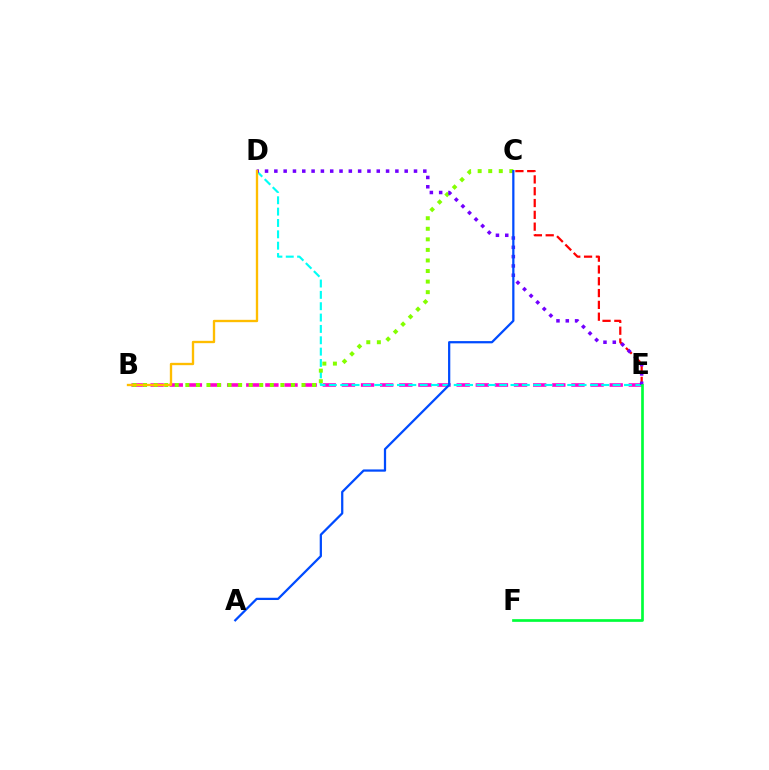{('B', 'E'): [{'color': '#ff00cf', 'line_style': 'dashed', 'thickness': 2.6}], ('D', 'E'): [{'color': '#00fff6', 'line_style': 'dashed', 'thickness': 1.54}, {'color': '#7200ff', 'line_style': 'dotted', 'thickness': 2.53}], ('C', 'E'): [{'color': '#ff0000', 'line_style': 'dashed', 'thickness': 1.6}], ('B', 'C'): [{'color': '#84ff00', 'line_style': 'dotted', 'thickness': 2.87}], ('B', 'D'): [{'color': '#ffbd00', 'line_style': 'solid', 'thickness': 1.69}], ('A', 'C'): [{'color': '#004bff', 'line_style': 'solid', 'thickness': 1.62}], ('E', 'F'): [{'color': '#00ff39', 'line_style': 'solid', 'thickness': 1.94}]}